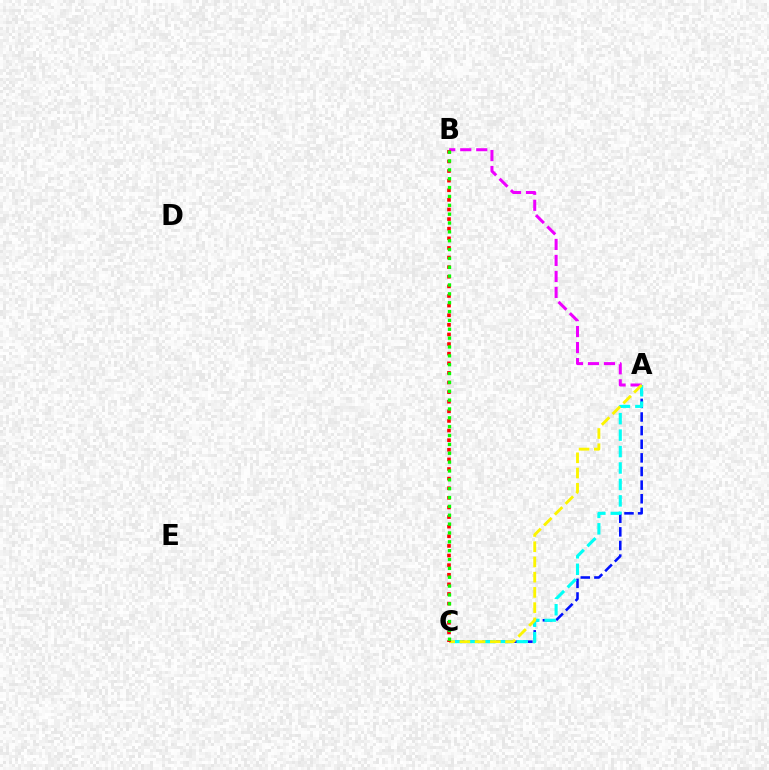{('A', 'C'): [{'color': '#0010ff', 'line_style': 'dashed', 'thickness': 1.85}, {'color': '#00fff6', 'line_style': 'dashed', 'thickness': 2.23}, {'color': '#fcf500', 'line_style': 'dashed', 'thickness': 2.07}], ('A', 'B'): [{'color': '#ee00ff', 'line_style': 'dashed', 'thickness': 2.17}], ('B', 'C'): [{'color': '#ff0000', 'line_style': 'dotted', 'thickness': 2.61}, {'color': '#08ff00', 'line_style': 'dotted', 'thickness': 2.41}]}